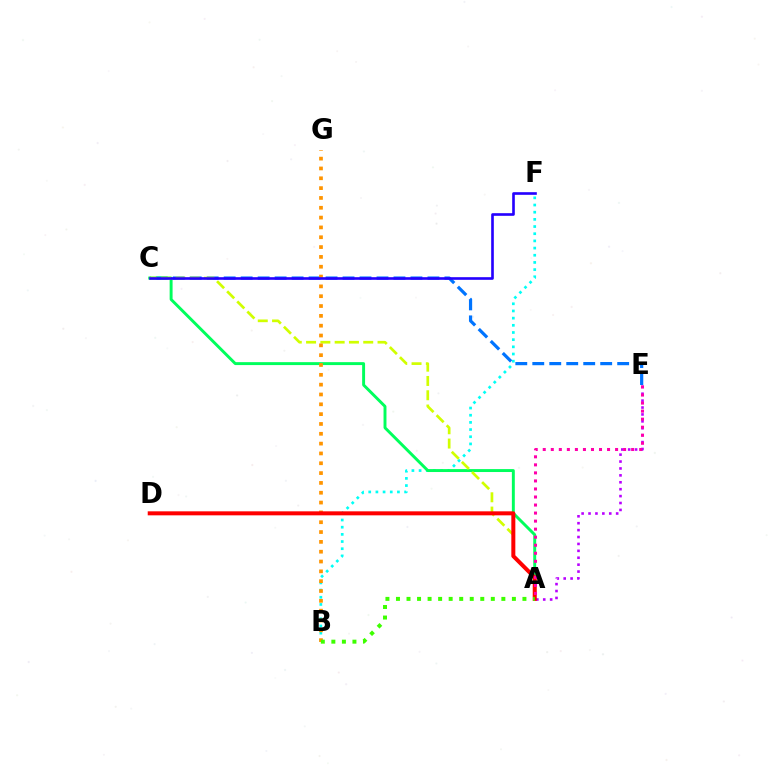{('B', 'F'): [{'color': '#00fff6', 'line_style': 'dotted', 'thickness': 1.95}], ('C', 'E'): [{'color': '#0074ff', 'line_style': 'dashed', 'thickness': 2.31}], ('A', 'C'): [{'color': '#00ff5c', 'line_style': 'solid', 'thickness': 2.11}, {'color': '#d1ff00', 'line_style': 'dashed', 'thickness': 1.94}], ('B', 'G'): [{'color': '#ff9400', 'line_style': 'dotted', 'thickness': 2.67}], ('A', 'E'): [{'color': '#b900ff', 'line_style': 'dotted', 'thickness': 1.88}, {'color': '#ff00ac', 'line_style': 'dotted', 'thickness': 2.18}], ('C', 'F'): [{'color': '#2500ff', 'line_style': 'solid', 'thickness': 1.9}], ('A', 'D'): [{'color': '#ff0000', 'line_style': 'solid', 'thickness': 2.88}], ('A', 'B'): [{'color': '#3dff00', 'line_style': 'dotted', 'thickness': 2.86}]}